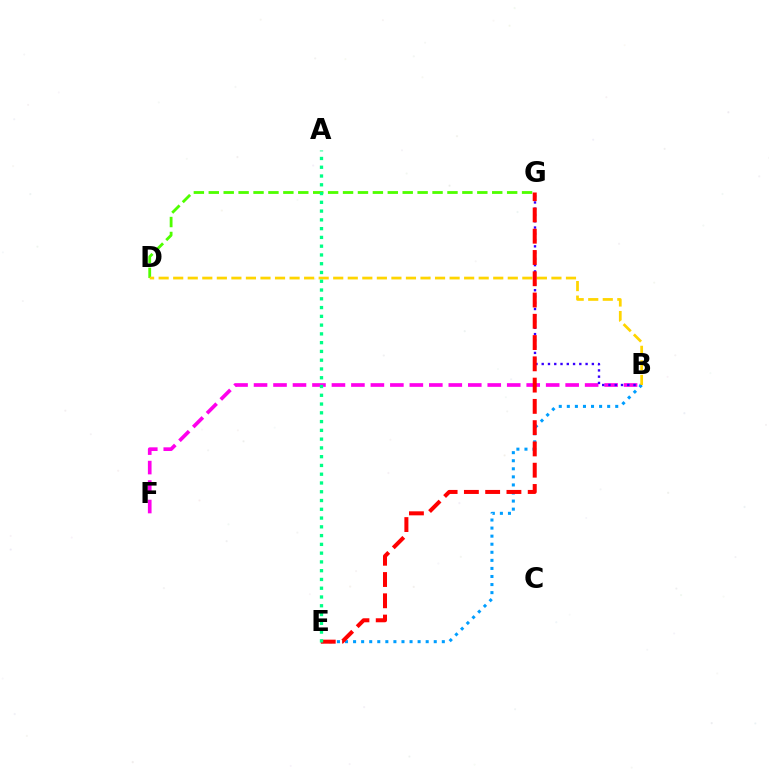{('B', 'F'): [{'color': '#ff00ed', 'line_style': 'dashed', 'thickness': 2.65}], ('D', 'G'): [{'color': '#4fff00', 'line_style': 'dashed', 'thickness': 2.03}], ('B', 'G'): [{'color': '#3700ff', 'line_style': 'dotted', 'thickness': 1.7}], ('B', 'E'): [{'color': '#009eff', 'line_style': 'dotted', 'thickness': 2.19}], ('B', 'D'): [{'color': '#ffd500', 'line_style': 'dashed', 'thickness': 1.98}], ('E', 'G'): [{'color': '#ff0000', 'line_style': 'dashed', 'thickness': 2.89}], ('A', 'E'): [{'color': '#00ff86', 'line_style': 'dotted', 'thickness': 2.38}]}